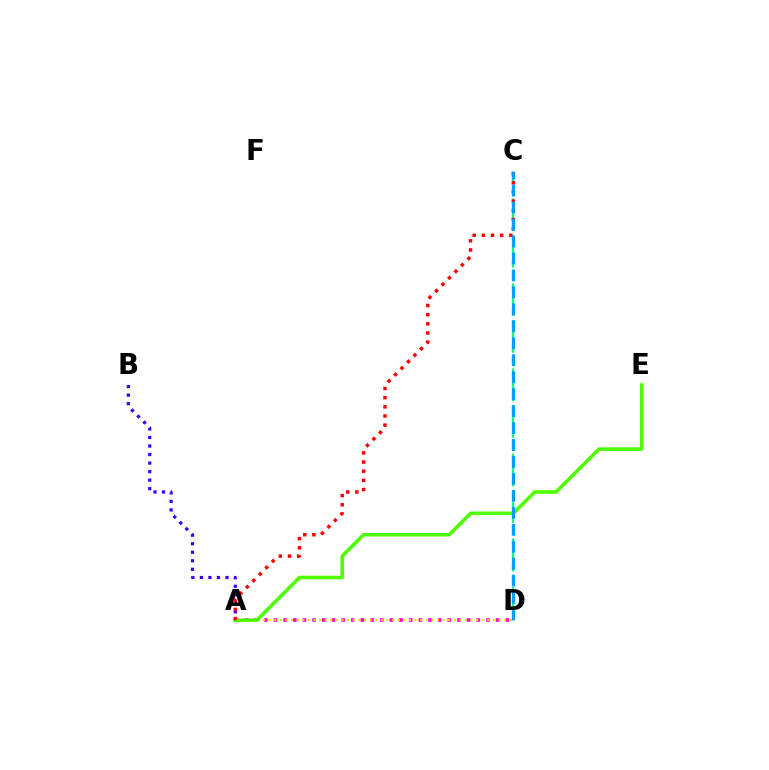{('A', 'D'): [{'color': '#ff00ed', 'line_style': 'dotted', 'thickness': 2.62}, {'color': '#ffd500', 'line_style': 'dotted', 'thickness': 1.52}], ('C', 'D'): [{'color': '#00ff86', 'line_style': 'dashed', 'thickness': 1.65}, {'color': '#009eff', 'line_style': 'dashed', 'thickness': 2.3}], ('A', 'B'): [{'color': '#3700ff', 'line_style': 'dotted', 'thickness': 2.32}], ('A', 'E'): [{'color': '#4fff00', 'line_style': 'solid', 'thickness': 2.59}], ('A', 'C'): [{'color': '#ff0000', 'line_style': 'dotted', 'thickness': 2.49}]}